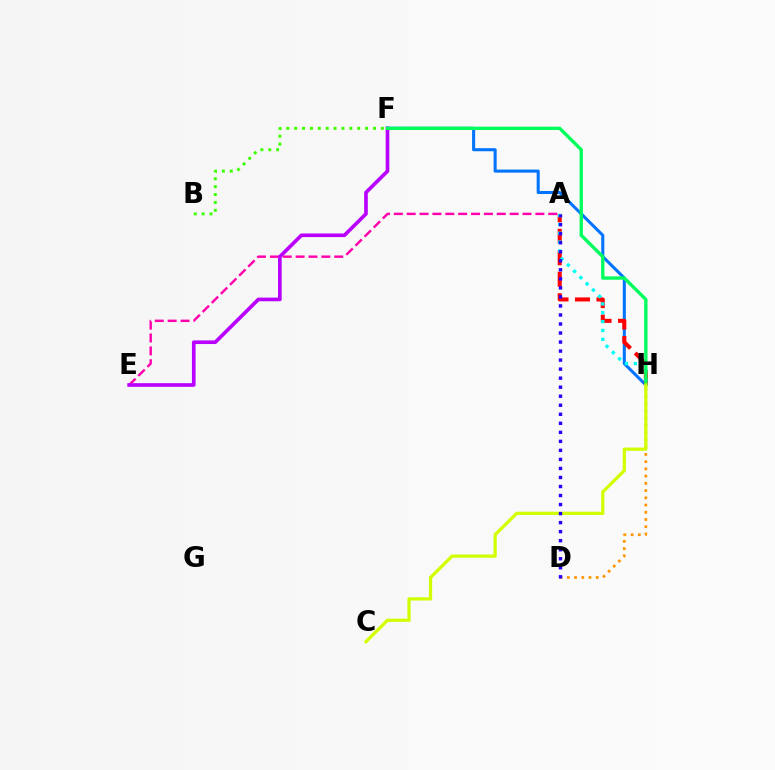{('A', 'E'): [{'color': '#ff00ac', 'line_style': 'dashed', 'thickness': 1.75}], ('F', 'H'): [{'color': '#0074ff', 'line_style': 'solid', 'thickness': 2.2}, {'color': '#00ff5c', 'line_style': 'solid', 'thickness': 2.41}], ('D', 'H'): [{'color': '#ff9400', 'line_style': 'dotted', 'thickness': 1.96}], ('A', 'H'): [{'color': '#ff0000', 'line_style': 'dashed', 'thickness': 2.92}, {'color': '#00fff6', 'line_style': 'dotted', 'thickness': 2.41}], ('E', 'F'): [{'color': '#b900ff', 'line_style': 'solid', 'thickness': 2.63}], ('B', 'F'): [{'color': '#3dff00', 'line_style': 'dotted', 'thickness': 2.14}], ('C', 'H'): [{'color': '#d1ff00', 'line_style': 'solid', 'thickness': 2.33}], ('A', 'D'): [{'color': '#2500ff', 'line_style': 'dotted', 'thickness': 2.45}]}